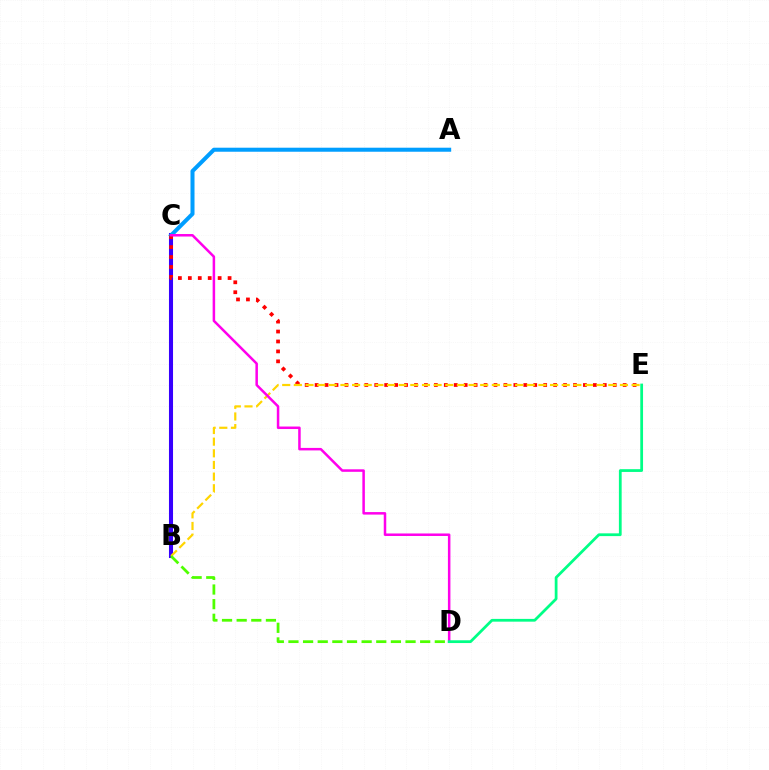{('B', 'C'): [{'color': '#3700ff', 'line_style': 'solid', 'thickness': 2.93}], ('A', 'C'): [{'color': '#009eff', 'line_style': 'solid', 'thickness': 2.9}], ('C', 'E'): [{'color': '#ff0000', 'line_style': 'dotted', 'thickness': 2.7}], ('B', 'E'): [{'color': '#ffd500', 'line_style': 'dashed', 'thickness': 1.58}], ('C', 'D'): [{'color': '#ff00ed', 'line_style': 'solid', 'thickness': 1.81}], ('B', 'D'): [{'color': '#4fff00', 'line_style': 'dashed', 'thickness': 1.99}], ('D', 'E'): [{'color': '#00ff86', 'line_style': 'solid', 'thickness': 1.99}]}